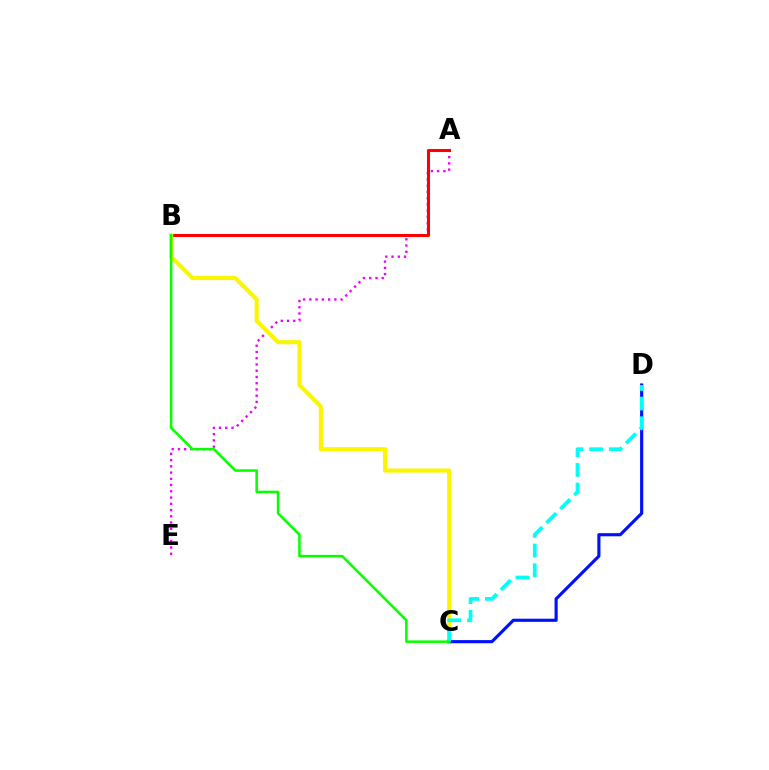{('A', 'E'): [{'color': '#ee00ff', 'line_style': 'dotted', 'thickness': 1.7}], ('A', 'B'): [{'color': '#ff0000', 'line_style': 'solid', 'thickness': 2.19}], ('B', 'C'): [{'color': '#fcf500', 'line_style': 'solid', 'thickness': 2.95}, {'color': '#08ff00', 'line_style': 'solid', 'thickness': 1.83}], ('C', 'D'): [{'color': '#0010ff', 'line_style': 'solid', 'thickness': 2.26}, {'color': '#00fff6', 'line_style': 'dashed', 'thickness': 2.67}]}